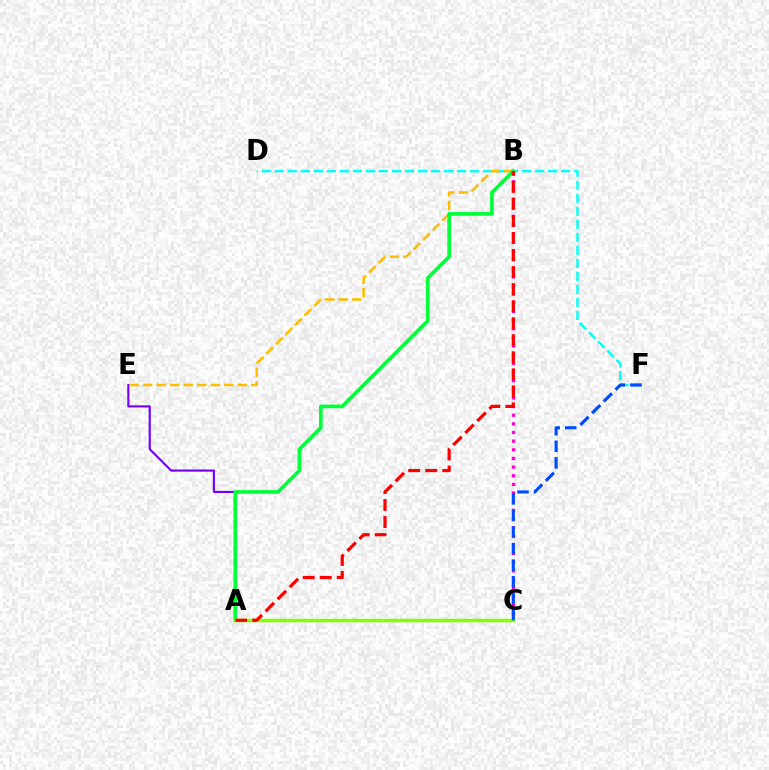{('D', 'F'): [{'color': '#00fff6', 'line_style': 'dashed', 'thickness': 1.77}], ('B', 'C'): [{'color': '#ff00cf', 'line_style': 'dotted', 'thickness': 2.35}], ('A', 'E'): [{'color': '#7200ff', 'line_style': 'solid', 'thickness': 1.53}], ('B', 'E'): [{'color': '#ffbd00', 'line_style': 'dashed', 'thickness': 1.84}], ('A', 'B'): [{'color': '#00ff39', 'line_style': 'solid', 'thickness': 2.64}, {'color': '#ff0000', 'line_style': 'dashed', 'thickness': 2.31}], ('A', 'C'): [{'color': '#84ff00', 'line_style': 'solid', 'thickness': 2.52}], ('C', 'F'): [{'color': '#004bff', 'line_style': 'dashed', 'thickness': 2.25}]}